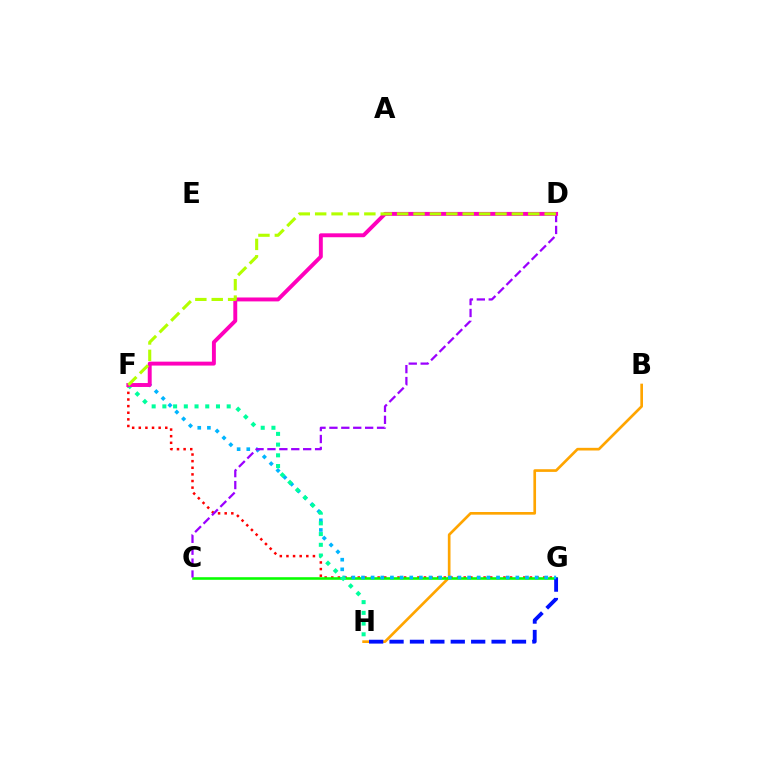{('F', 'G'): [{'color': '#ff0000', 'line_style': 'dotted', 'thickness': 1.8}, {'color': '#00b5ff', 'line_style': 'dotted', 'thickness': 2.62}], ('B', 'H'): [{'color': '#ffa500', 'line_style': 'solid', 'thickness': 1.92}], ('C', 'G'): [{'color': '#08ff00', 'line_style': 'solid', 'thickness': 1.86}], ('G', 'H'): [{'color': '#0010ff', 'line_style': 'dashed', 'thickness': 2.77}], ('F', 'H'): [{'color': '#00ff9d', 'line_style': 'dotted', 'thickness': 2.91}], ('C', 'D'): [{'color': '#9b00ff', 'line_style': 'dashed', 'thickness': 1.62}], ('D', 'F'): [{'color': '#ff00bd', 'line_style': 'solid', 'thickness': 2.82}, {'color': '#b3ff00', 'line_style': 'dashed', 'thickness': 2.23}]}